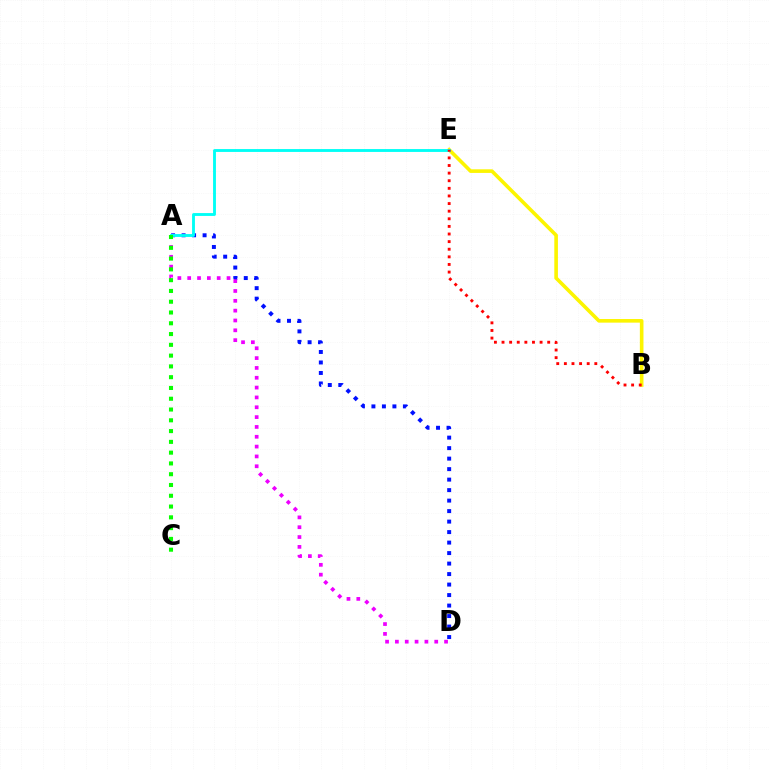{('A', 'D'): [{'color': '#0010ff', 'line_style': 'dotted', 'thickness': 2.85}, {'color': '#ee00ff', 'line_style': 'dotted', 'thickness': 2.67}], ('B', 'E'): [{'color': '#fcf500', 'line_style': 'solid', 'thickness': 2.6}, {'color': '#ff0000', 'line_style': 'dotted', 'thickness': 2.07}], ('A', 'E'): [{'color': '#00fff6', 'line_style': 'solid', 'thickness': 2.06}], ('A', 'C'): [{'color': '#08ff00', 'line_style': 'dotted', 'thickness': 2.93}]}